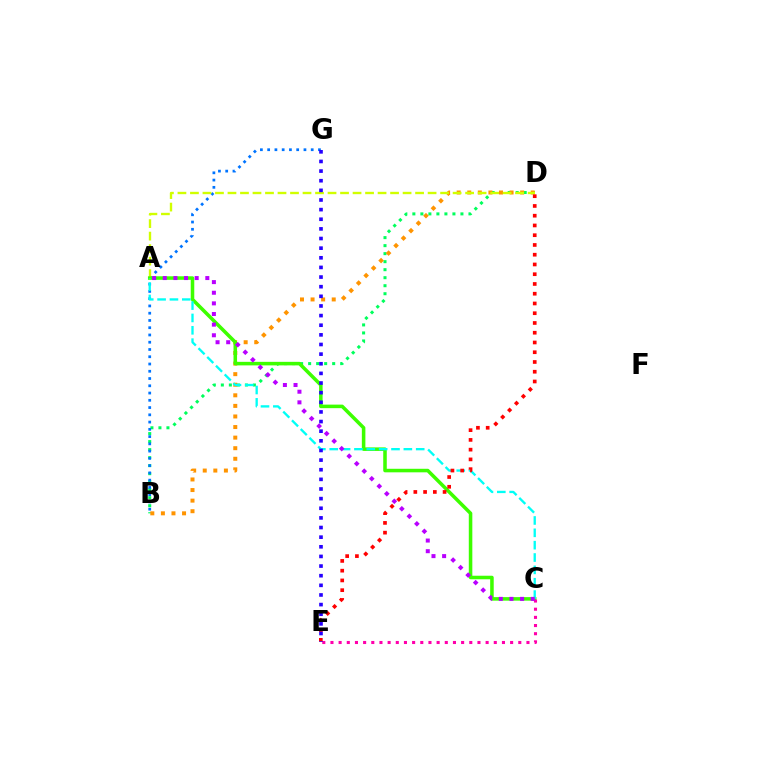{('B', 'D'): [{'color': '#00ff5c', 'line_style': 'dotted', 'thickness': 2.18}, {'color': '#ff9400', 'line_style': 'dotted', 'thickness': 2.87}], ('B', 'G'): [{'color': '#0074ff', 'line_style': 'dotted', 'thickness': 1.97}], ('A', 'D'): [{'color': '#d1ff00', 'line_style': 'dashed', 'thickness': 1.7}], ('A', 'C'): [{'color': '#3dff00', 'line_style': 'solid', 'thickness': 2.55}, {'color': '#00fff6', 'line_style': 'dashed', 'thickness': 1.68}, {'color': '#b900ff', 'line_style': 'dotted', 'thickness': 2.89}], ('C', 'E'): [{'color': '#ff00ac', 'line_style': 'dotted', 'thickness': 2.22}], ('D', 'E'): [{'color': '#ff0000', 'line_style': 'dotted', 'thickness': 2.65}], ('E', 'G'): [{'color': '#2500ff', 'line_style': 'dotted', 'thickness': 2.62}]}